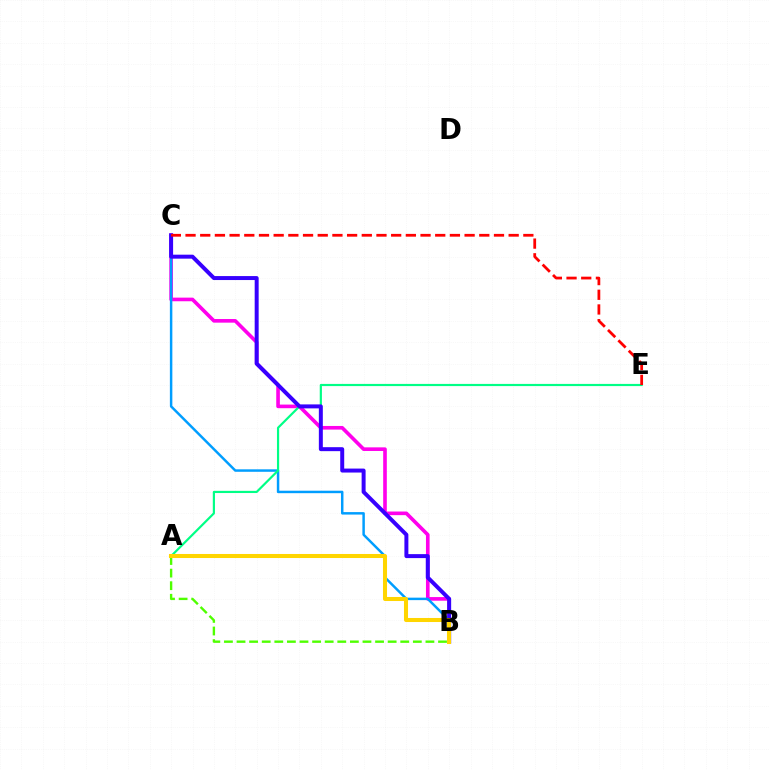{('B', 'C'): [{'color': '#ff00ed', 'line_style': 'solid', 'thickness': 2.61}, {'color': '#009eff', 'line_style': 'solid', 'thickness': 1.78}, {'color': '#3700ff', 'line_style': 'solid', 'thickness': 2.86}], ('A', 'B'): [{'color': '#4fff00', 'line_style': 'dashed', 'thickness': 1.71}, {'color': '#ffd500', 'line_style': 'solid', 'thickness': 2.91}], ('A', 'E'): [{'color': '#00ff86', 'line_style': 'solid', 'thickness': 1.57}], ('C', 'E'): [{'color': '#ff0000', 'line_style': 'dashed', 'thickness': 2.0}]}